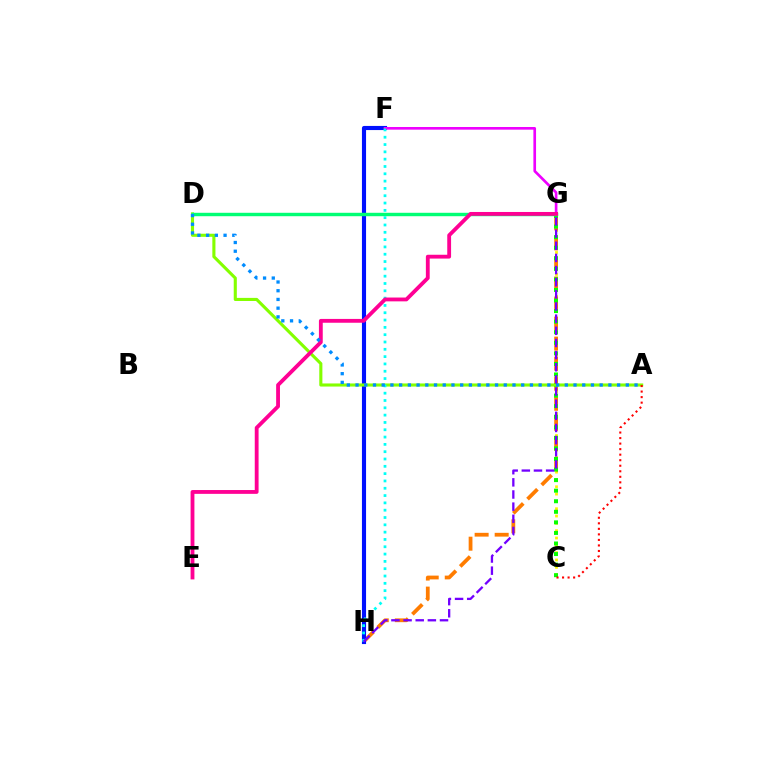{('C', 'G'): [{'color': '#fcf500', 'line_style': 'dotted', 'thickness': 1.99}, {'color': '#08ff00', 'line_style': 'dotted', 'thickness': 2.87}], ('G', 'H'): [{'color': '#ff7c00', 'line_style': 'dashed', 'thickness': 2.72}, {'color': '#7200ff', 'line_style': 'dashed', 'thickness': 1.65}], ('F', 'H'): [{'color': '#0010ff', 'line_style': 'solid', 'thickness': 2.97}, {'color': '#00fff6', 'line_style': 'dotted', 'thickness': 1.99}], ('A', 'D'): [{'color': '#84ff00', 'line_style': 'solid', 'thickness': 2.24}, {'color': '#008cff', 'line_style': 'dotted', 'thickness': 2.37}], ('F', 'G'): [{'color': '#ee00ff', 'line_style': 'solid', 'thickness': 1.92}], ('D', 'G'): [{'color': '#00ff74', 'line_style': 'solid', 'thickness': 2.46}], ('A', 'C'): [{'color': '#ff0000', 'line_style': 'dotted', 'thickness': 1.5}], ('E', 'G'): [{'color': '#ff0094', 'line_style': 'solid', 'thickness': 2.75}]}